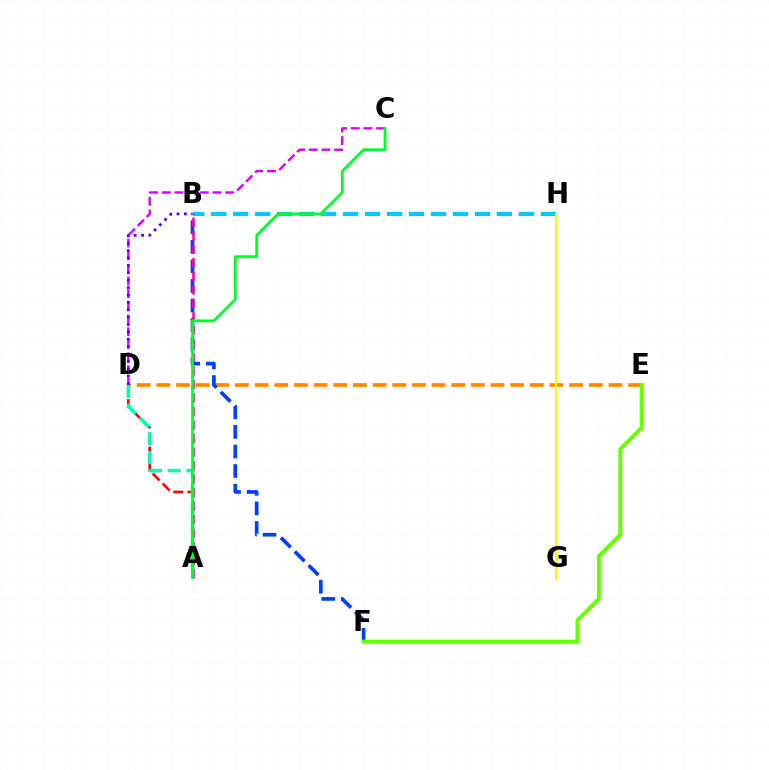{('A', 'D'): [{'color': '#ff0000', 'line_style': 'dashed', 'thickness': 1.92}, {'color': '#00ffaf', 'line_style': 'dashed', 'thickness': 2.54}], ('C', 'D'): [{'color': '#d600ff', 'line_style': 'dashed', 'thickness': 1.72}], ('D', 'E'): [{'color': '#ff8800', 'line_style': 'dashed', 'thickness': 2.67}], ('B', 'H'): [{'color': '#00c7ff', 'line_style': 'dashed', 'thickness': 2.98}], ('B', 'F'): [{'color': '#003fff', 'line_style': 'dashed', 'thickness': 2.66}], ('E', 'F'): [{'color': '#66ff00', 'line_style': 'solid', 'thickness': 2.86}], ('A', 'B'): [{'color': '#ff00a0', 'line_style': 'dashed', 'thickness': 1.84}], ('B', 'D'): [{'color': '#4f00ff', 'line_style': 'dotted', 'thickness': 2.01}], ('A', 'C'): [{'color': '#00ff27', 'line_style': 'solid', 'thickness': 1.99}], ('G', 'H'): [{'color': '#eeff00', 'line_style': 'solid', 'thickness': 1.51}]}